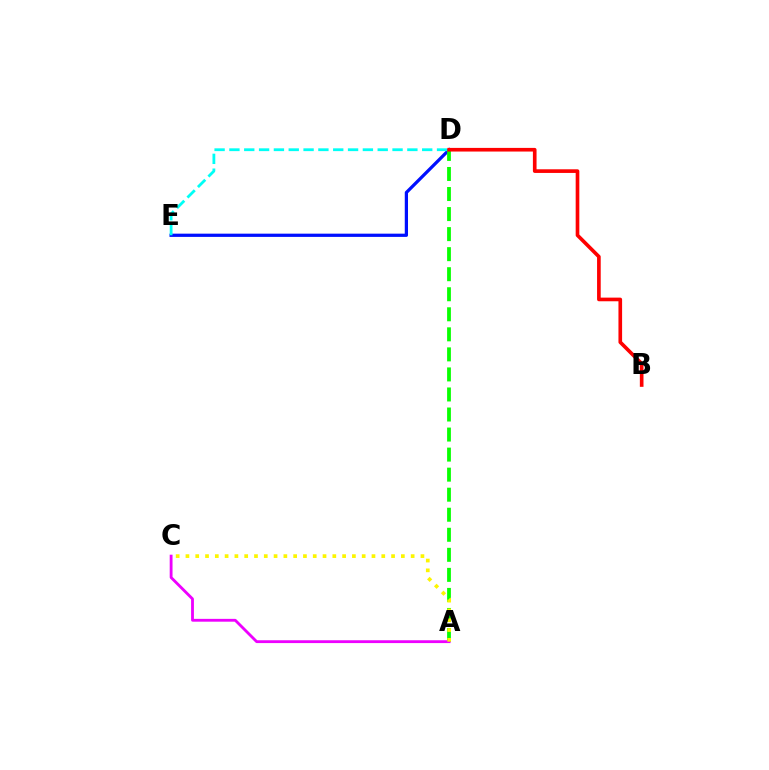{('D', 'E'): [{'color': '#0010ff', 'line_style': 'solid', 'thickness': 2.33}, {'color': '#00fff6', 'line_style': 'dashed', 'thickness': 2.01}], ('A', 'D'): [{'color': '#08ff00', 'line_style': 'dashed', 'thickness': 2.72}], ('A', 'C'): [{'color': '#ee00ff', 'line_style': 'solid', 'thickness': 2.04}, {'color': '#fcf500', 'line_style': 'dotted', 'thickness': 2.66}], ('B', 'D'): [{'color': '#ff0000', 'line_style': 'solid', 'thickness': 2.63}]}